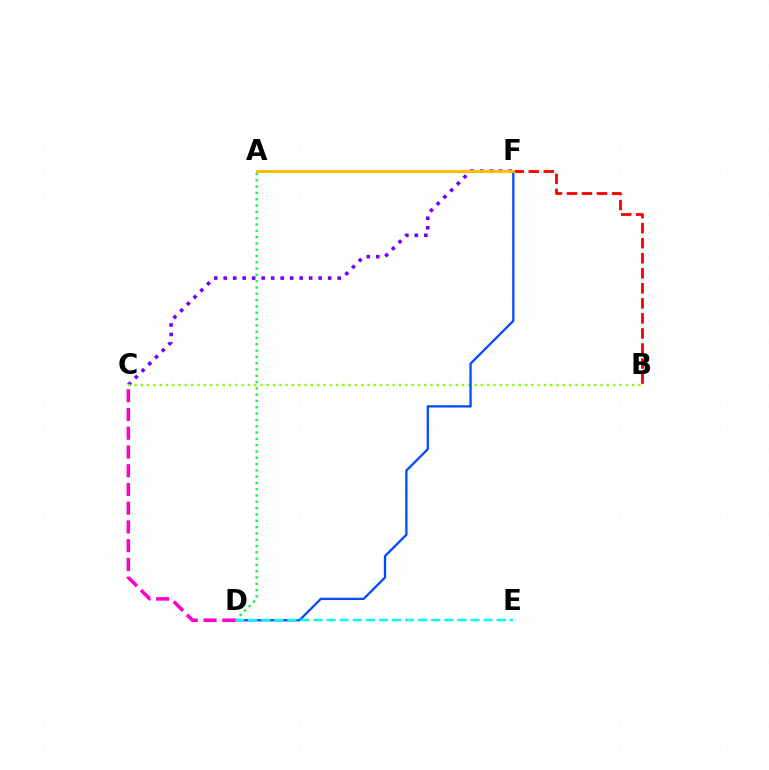{('C', 'F'): [{'color': '#7200ff', 'line_style': 'dotted', 'thickness': 2.58}], ('B', 'F'): [{'color': '#ff0000', 'line_style': 'dashed', 'thickness': 2.04}], ('B', 'C'): [{'color': '#84ff00', 'line_style': 'dotted', 'thickness': 1.71}], ('D', 'F'): [{'color': '#004bff', 'line_style': 'solid', 'thickness': 1.65}], ('A', 'F'): [{'color': '#ffbd00', 'line_style': 'solid', 'thickness': 2.09}], ('A', 'D'): [{'color': '#00ff39', 'line_style': 'dotted', 'thickness': 1.71}], ('D', 'E'): [{'color': '#00fff6', 'line_style': 'dashed', 'thickness': 1.78}], ('C', 'D'): [{'color': '#ff00cf', 'line_style': 'dashed', 'thickness': 2.55}]}